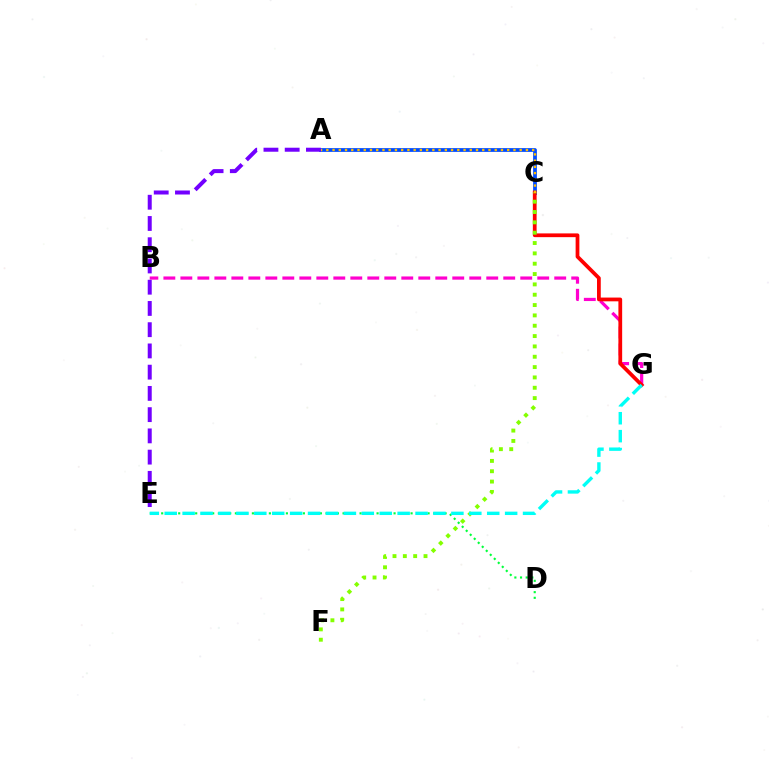{('B', 'G'): [{'color': '#ff00cf', 'line_style': 'dashed', 'thickness': 2.31}], ('D', 'E'): [{'color': '#00ff39', 'line_style': 'dotted', 'thickness': 1.54}], ('A', 'C'): [{'color': '#004bff', 'line_style': 'solid', 'thickness': 2.71}, {'color': '#ffbd00', 'line_style': 'dotted', 'thickness': 1.69}], ('C', 'G'): [{'color': '#ff0000', 'line_style': 'solid', 'thickness': 2.7}], ('C', 'F'): [{'color': '#84ff00', 'line_style': 'dotted', 'thickness': 2.81}], ('A', 'E'): [{'color': '#7200ff', 'line_style': 'dashed', 'thickness': 2.89}], ('E', 'G'): [{'color': '#00fff6', 'line_style': 'dashed', 'thickness': 2.43}]}